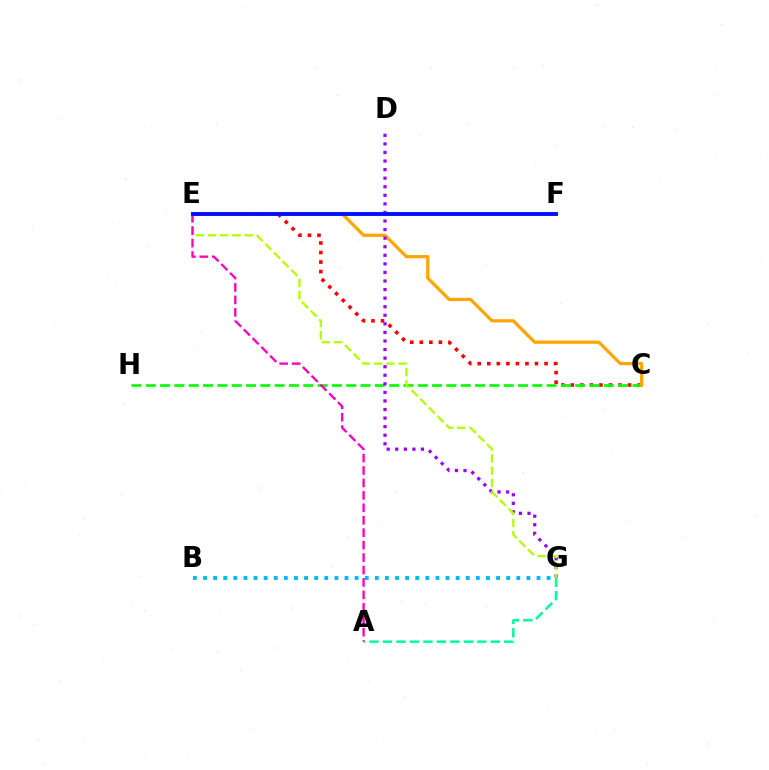{('C', 'E'): [{'color': '#ff0000', 'line_style': 'dotted', 'thickness': 2.59}, {'color': '#ffa500', 'line_style': 'solid', 'thickness': 2.32}], ('C', 'H'): [{'color': '#08ff00', 'line_style': 'dashed', 'thickness': 1.94}], ('D', 'G'): [{'color': '#9b00ff', 'line_style': 'dotted', 'thickness': 2.33}], ('A', 'G'): [{'color': '#00ff9d', 'line_style': 'dashed', 'thickness': 1.83}], ('B', 'G'): [{'color': '#00b5ff', 'line_style': 'dotted', 'thickness': 2.75}], ('E', 'G'): [{'color': '#b3ff00', 'line_style': 'dashed', 'thickness': 1.66}], ('A', 'E'): [{'color': '#ff00bd', 'line_style': 'dashed', 'thickness': 1.69}], ('E', 'F'): [{'color': '#0010ff', 'line_style': 'solid', 'thickness': 2.8}]}